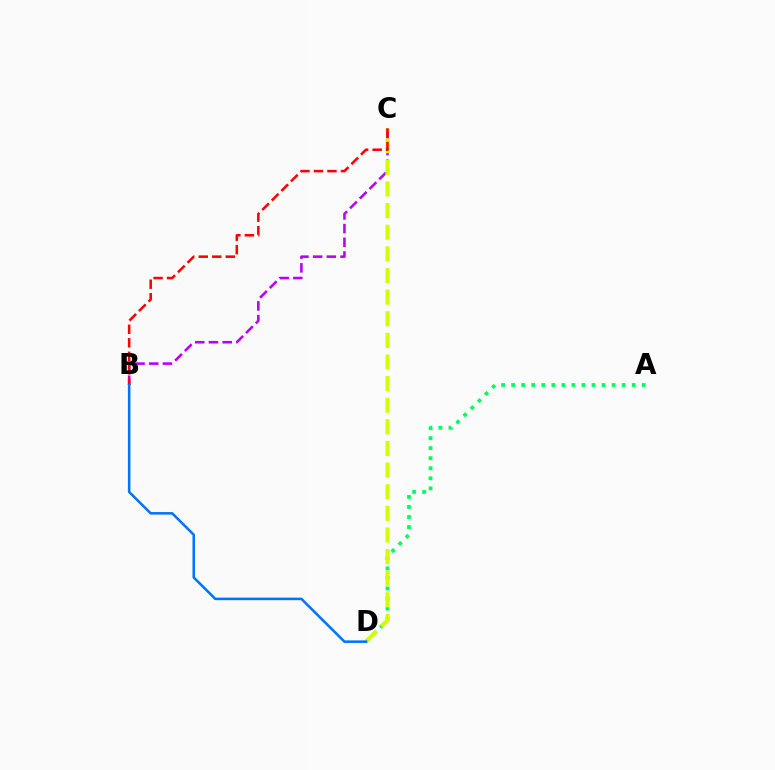{('B', 'C'): [{'color': '#b900ff', 'line_style': 'dashed', 'thickness': 1.86}, {'color': '#ff0000', 'line_style': 'dashed', 'thickness': 1.83}], ('A', 'D'): [{'color': '#00ff5c', 'line_style': 'dotted', 'thickness': 2.73}], ('C', 'D'): [{'color': '#d1ff00', 'line_style': 'dashed', 'thickness': 2.94}], ('B', 'D'): [{'color': '#0074ff', 'line_style': 'solid', 'thickness': 1.84}]}